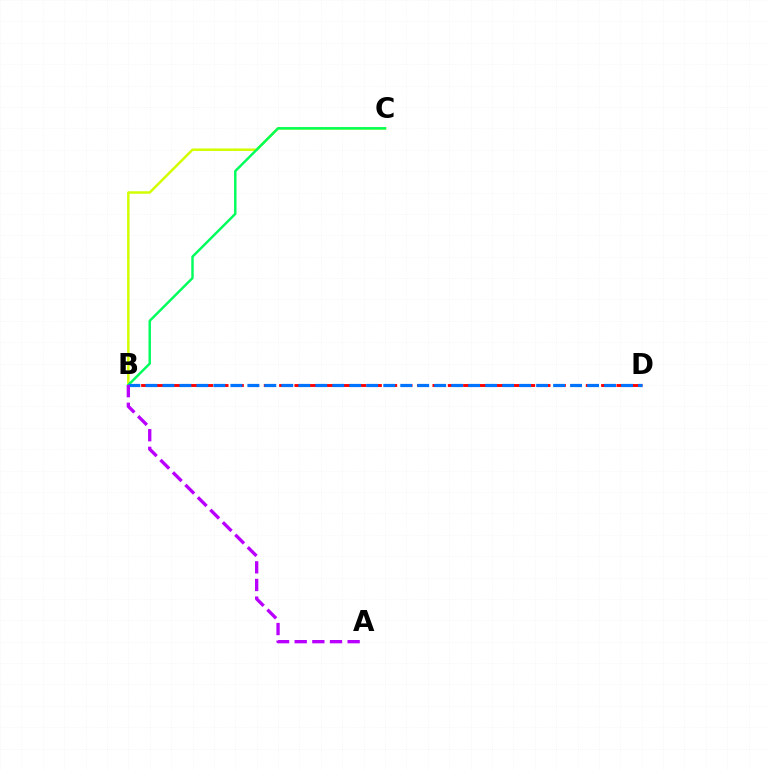{('B', 'D'): [{'color': '#ff0000', 'line_style': 'dashed', 'thickness': 2.08}, {'color': '#0074ff', 'line_style': 'dashed', 'thickness': 2.31}], ('B', 'C'): [{'color': '#d1ff00', 'line_style': 'solid', 'thickness': 1.79}, {'color': '#00ff5c', 'line_style': 'solid', 'thickness': 1.77}], ('A', 'B'): [{'color': '#b900ff', 'line_style': 'dashed', 'thickness': 2.4}]}